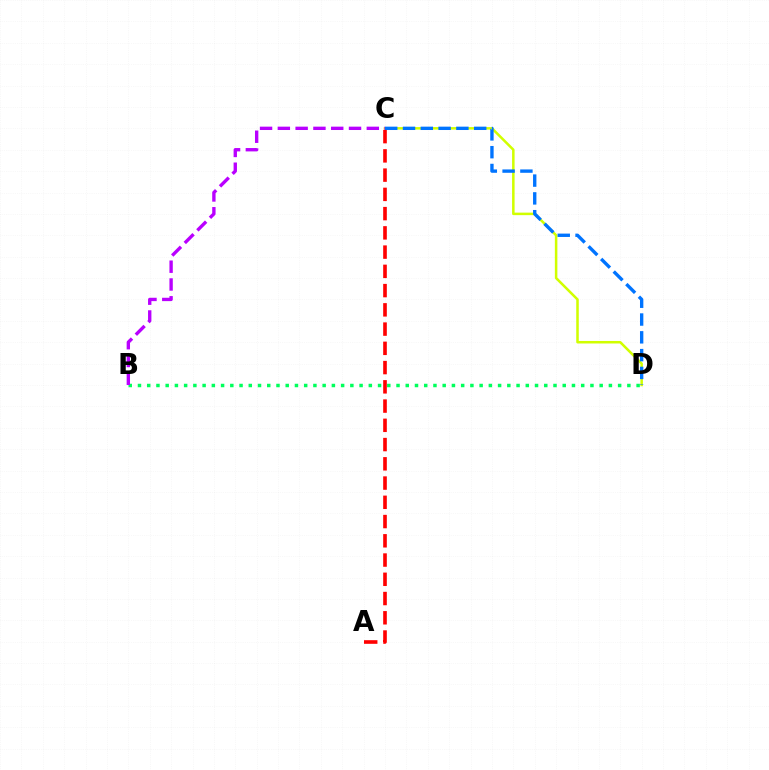{('C', 'D'): [{'color': '#d1ff00', 'line_style': 'solid', 'thickness': 1.82}, {'color': '#0074ff', 'line_style': 'dashed', 'thickness': 2.42}], ('B', 'D'): [{'color': '#00ff5c', 'line_style': 'dotted', 'thickness': 2.51}], ('B', 'C'): [{'color': '#b900ff', 'line_style': 'dashed', 'thickness': 2.42}], ('A', 'C'): [{'color': '#ff0000', 'line_style': 'dashed', 'thickness': 2.61}]}